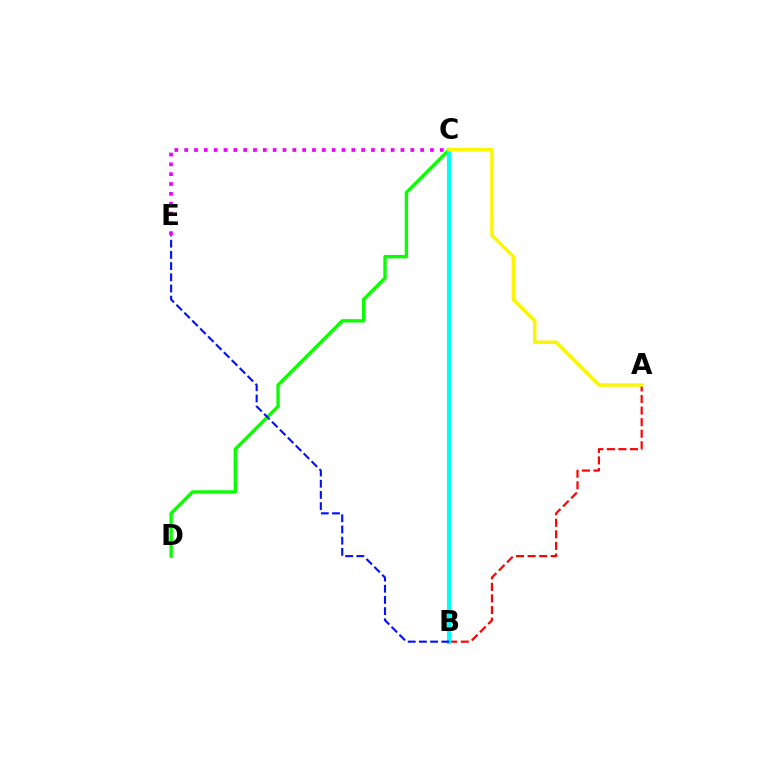{('A', 'B'): [{'color': '#ff0000', 'line_style': 'dashed', 'thickness': 1.57}], ('C', 'D'): [{'color': '#08ff00', 'line_style': 'solid', 'thickness': 2.4}], ('B', 'C'): [{'color': '#00fff6', 'line_style': 'solid', 'thickness': 2.94}], ('A', 'C'): [{'color': '#fcf500', 'line_style': 'solid', 'thickness': 2.48}], ('C', 'E'): [{'color': '#ee00ff', 'line_style': 'dotted', 'thickness': 2.67}], ('B', 'E'): [{'color': '#0010ff', 'line_style': 'dashed', 'thickness': 1.52}]}